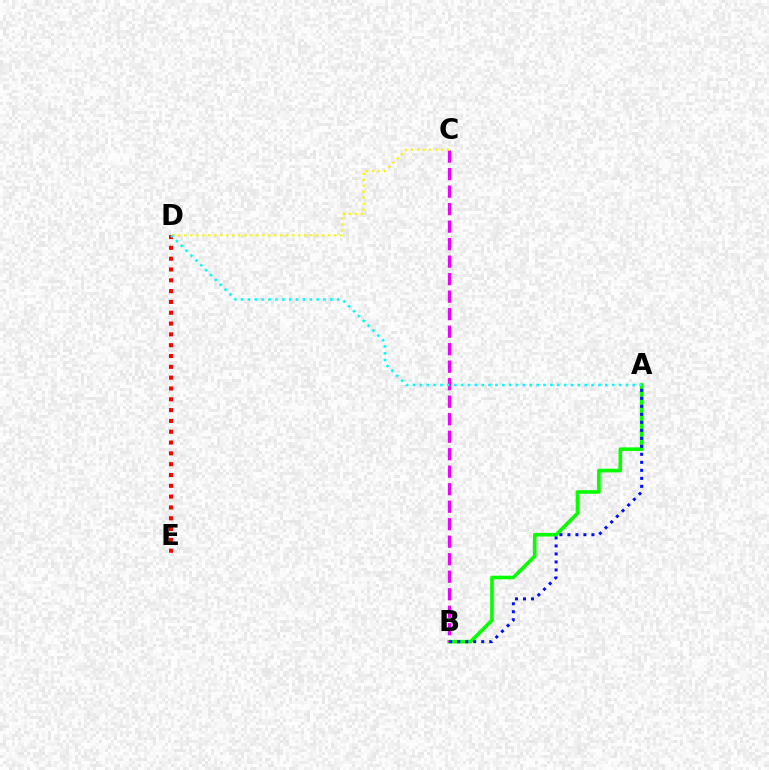{('A', 'B'): [{'color': '#08ff00', 'line_style': 'solid', 'thickness': 2.61}, {'color': '#0010ff', 'line_style': 'dotted', 'thickness': 2.17}], ('B', 'C'): [{'color': '#ee00ff', 'line_style': 'dashed', 'thickness': 2.38}], ('C', 'D'): [{'color': '#fcf500', 'line_style': 'dotted', 'thickness': 1.63}], ('D', 'E'): [{'color': '#ff0000', 'line_style': 'dotted', 'thickness': 2.94}], ('A', 'D'): [{'color': '#00fff6', 'line_style': 'dotted', 'thickness': 1.87}]}